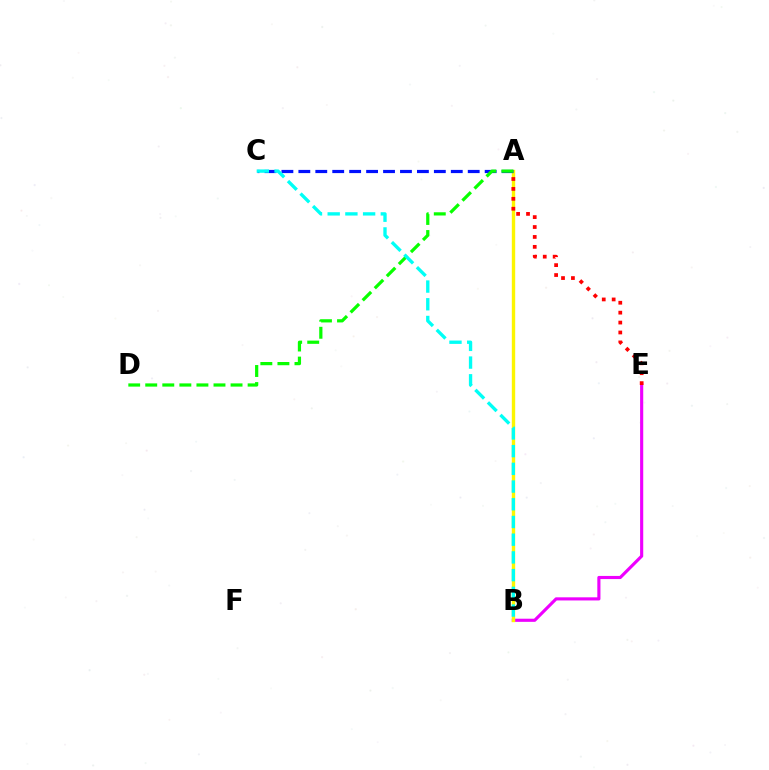{('B', 'E'): [{'color': '#ee00ff', 'line_style': 'solid', 'thickness': 2.25}], ('A', 'B'): [{'color': '#fcf500', 'line_style': 'solid', 'thickness': 2.44}], ('A', 'C'): [{'color': '#0010ff', 'line_style': 'dashed', 'thickness': 2.3}], ('A', 'D'): [{'color': '#08ff00', 'line_style': 'dashed', 'thickness': 2.32}], ('A', 'E'): [{'color': '#ff0000', 'line_style': 'dotted', 'thickness': 2.69}], ('B', 'C'): [{'color': '#00fff6', 'line_style': 'dashed', 'thickness': 2.41}]}